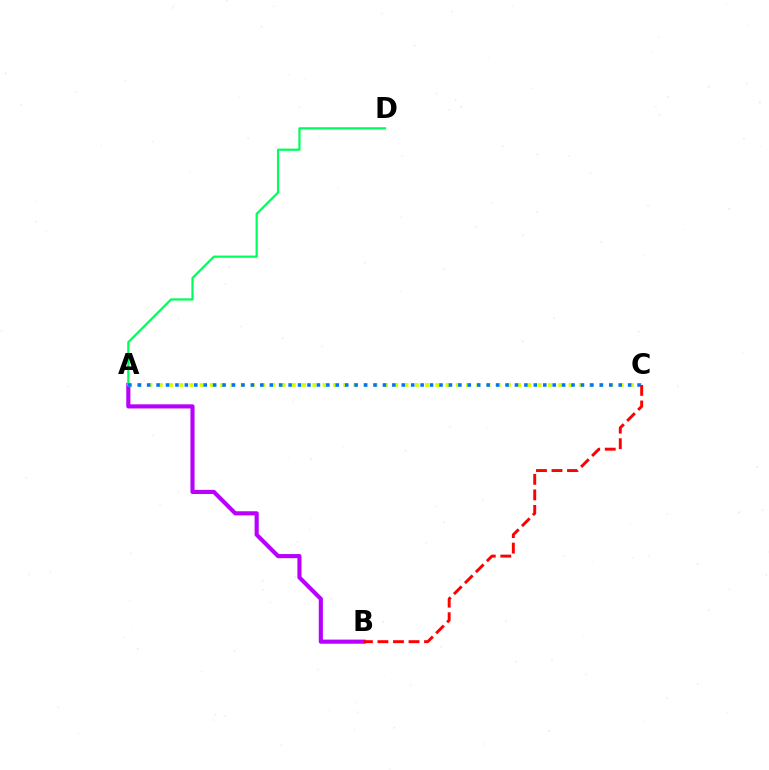{('A', 'B'): [{'color': '#b900ff', 'line_style': 'solid', 'thickness': 2.97}], ('A', 'C'): [{'color': '#d1ff00', 'line_style': 'dotted', 'thickness': 2.78}, {'color': '#0074ff', 'line_style': 'dotted', 'thickness': 2.56}], ('A', 'D'): [{'color': '#00ff5c', 'line_style': 'solid', 'thickness': 1.61}], ('B', 'C'): [{'color': '#ff0000', 'line_style': 'dashed', 'thickness': 2.11}]}